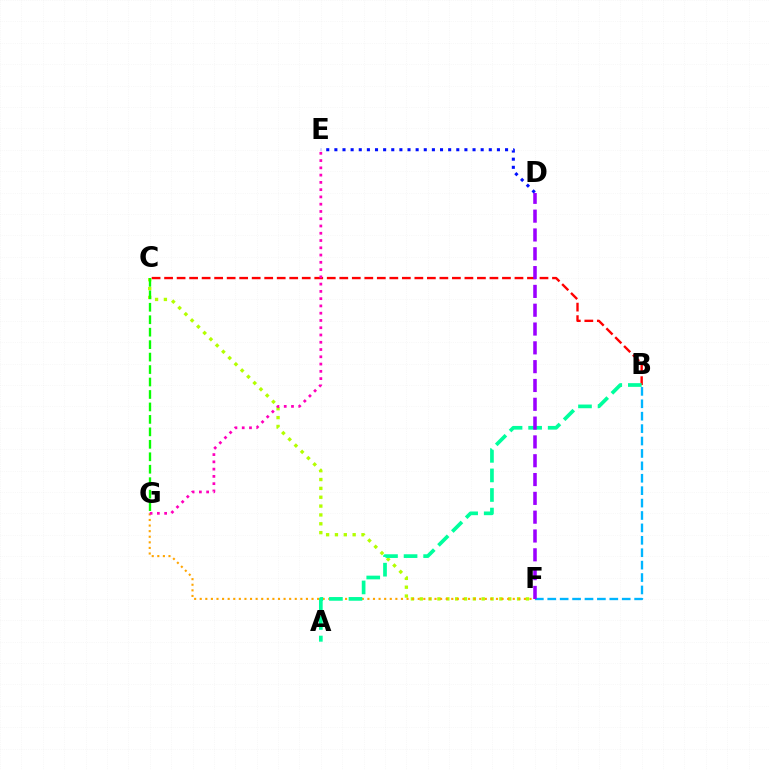{('B', 'C'): [{'color': '#ff0000', 'line_style': 'dashed', 'thickness': 1.7}], ('D', 'E'): [{'color': '#0010ff', 'line_style': 'dotted', 'thickness': 2.21}], ('C', 'F'): [{'color': '#b3ff00', 'line_style': 'dotted', 'thickness': 2.4}], ('C', 'G'): [{'color': '#08ff00', 'line_style': 'dashed', 'thickness': 1.69}], ('F', 'G'): [{'color': '#ffa500', 'line_style': 'dotted', 'thickness': 1.52}], ('A', 'B'): [{'color': '#00ff9d', 'line_style': 'dashed', 'thickness': 2.66}], ('B', 'F'): [{'color': '#00b5ff', 'line_style': 'dashed', 'thickness': 1.69}], ('E', 'G'): [{'color': '#ff00bd', 'line_style': 'dotted', 'thickness': 1.97}], ('D', 'F'): [{'color': '#9b00ff', 'line_style': 'dashed', 'thickness': 2.56}]}